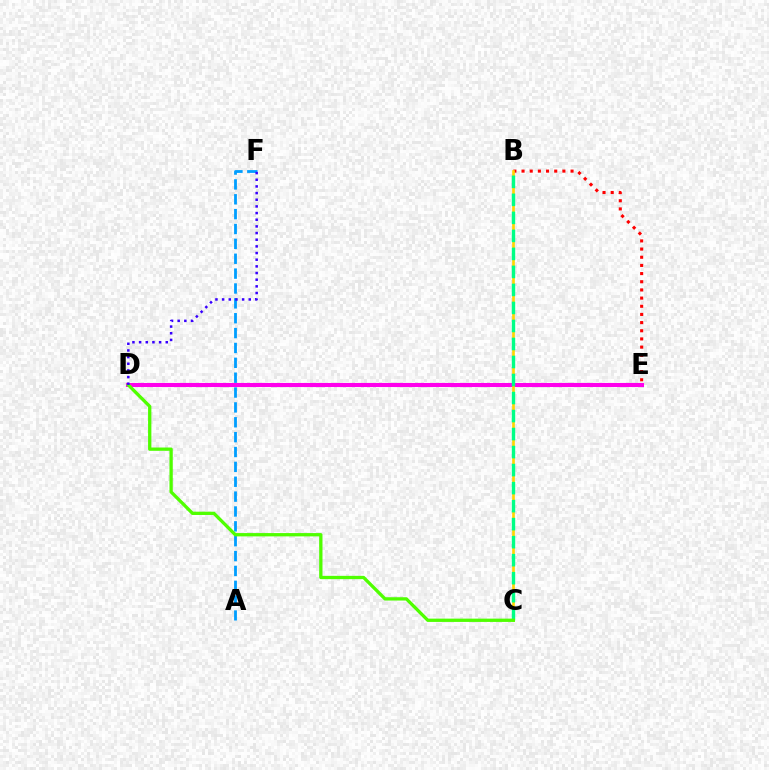{('B', 'E'): [{'color': '#ff0000', 'line_style': 'dotted', 'thickness': 2.22}], ('D', 'E'): [{'color': '#ff00ed', 'line_style': 'solid', 'thickness': 2.93}], ('B', 'C'): [{'color': '#ffd500', 'line_style': 'solid', 'thickness': 1.91}, {'color': '#00ff86', 'line_style': 'dashed', 'thickness': 2.45}], ('A', 'F'): [{'color': '#009eff', 'line_style': 'dashed', 'thickness': 2.02}], ('C', 'D'): [{'color': '#4fff00', 'line_style': 'solid', 'thickness': 2.37}], ('D', 'F'): [{'color': '#3700ff', 'line_style': 'dotted', 'thickness': 1.81}]}